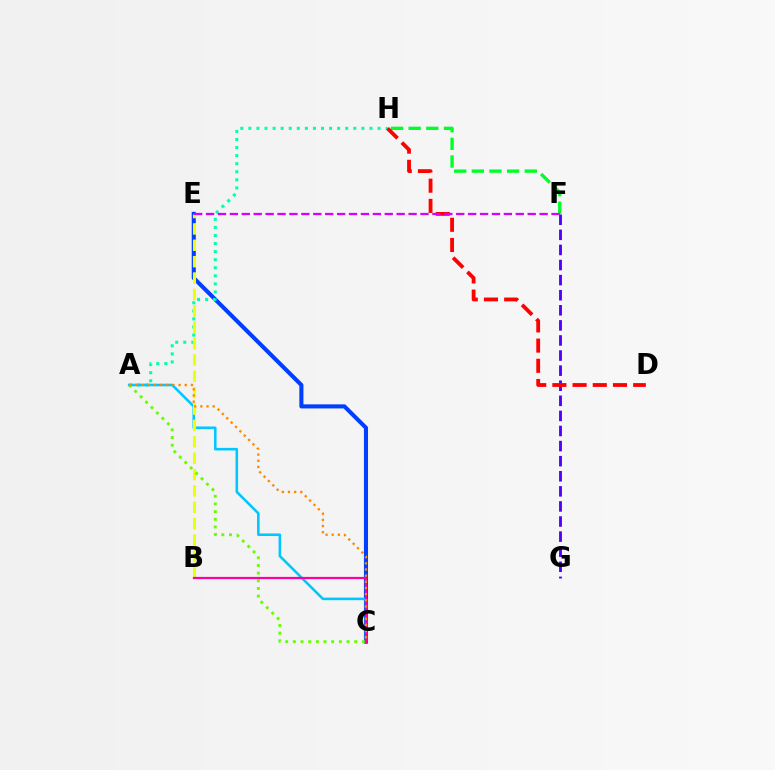{('C', 'E'): [{'color': '#003fff', 'line_style': 'solid', 'thickness': 2.94}], ('F', 'G'): [{'color': '#4f00ff', 'line_style': 'dashed', 'thickness': 2.05}], ('A', 'H'): [{'color': '#00ffaf', 'line_style': 'dotted', 'thickness': 2.19}], ('A', 'C'): [{'color': '#00c7ff', 'line_style': 'solid', 'thickness': 1.86}, {'color': '#66ff00', 'line_style': 'dotted', 'thickness': 2.08}, {'color': '#ff8800', 'line_style': 'dotted', 'thickness': 1.67}], ('B', 'E'): [{'color': '#eeff00', 'line_style': 'dashed', 'thickness': 2.22}], ('F', 'H'): [{'color': '#00ff27', 'line_style': 'dashed', 'thickness': 2.4}], ('D', 'H'): [{'color': '#ff0000', 'line_style': 'dashed', 'thickness': 2.74}], ('E', 'F'): [{'color': '#d600ff', 'line_style': 'dashed', 'thickness': 1.62}], ('B', 'C'): [{'color': '#ff00a0', 'line_style': 'solid', 'thickness': 1.6}]}